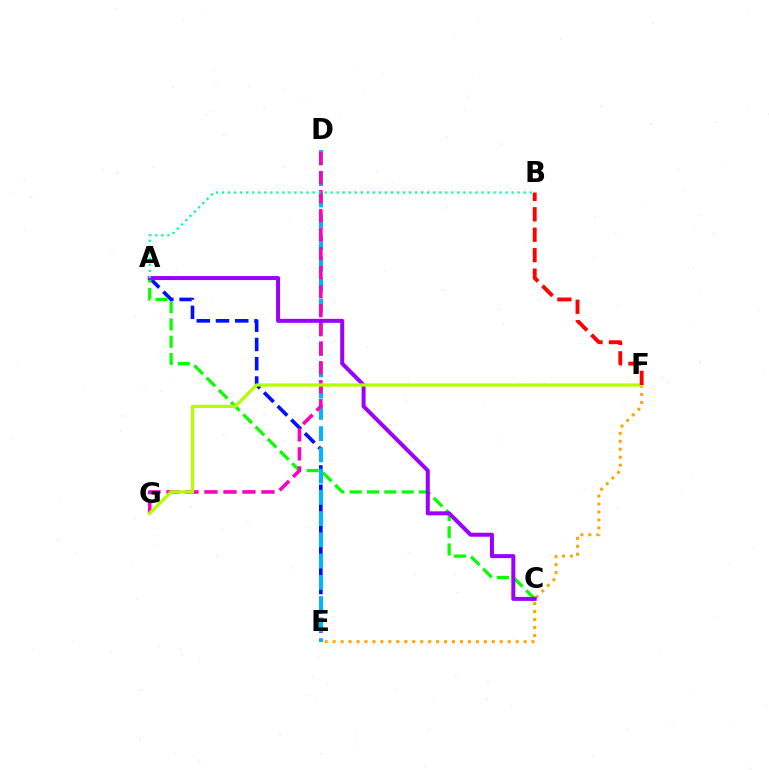{('A', 'E'): [{'color': '#0010ff', 'line_style': 'dashed', 'thickness': 2.62}], ('A', 'C'): [{'color': '#08ff00', 'line_style': 'dashed', 'thickness': 2.35}, {'color': '#9b00ff', 'line_style': 'solid', 'thickness': 2.87}], ('D', 'E'): [{'color': '#00b5ff', 'line_style': 'dashed', 'thickness': 2.89}], ('D', 'G'): [{'color': '#ff00bd', 'line_style': 'dashed', 'thickness': 2.58}], ('E', 'F'): [{'color': '#ffa500', 'line_style': 'dotted', 'thickness': 2.16}], ('F', 'G'): [{'color': '#b3ff00', 'line_style': 'solid', 'thickness': 2.34}], ('A', 'B'): [{'color': '#00ff9d', 'line_style': 'dotted', 'thickness': 1.64}], ('B', 'F'): [{'color': '#ff0000', 'line_style': 'dashed', 'thickness': 2.78}]}